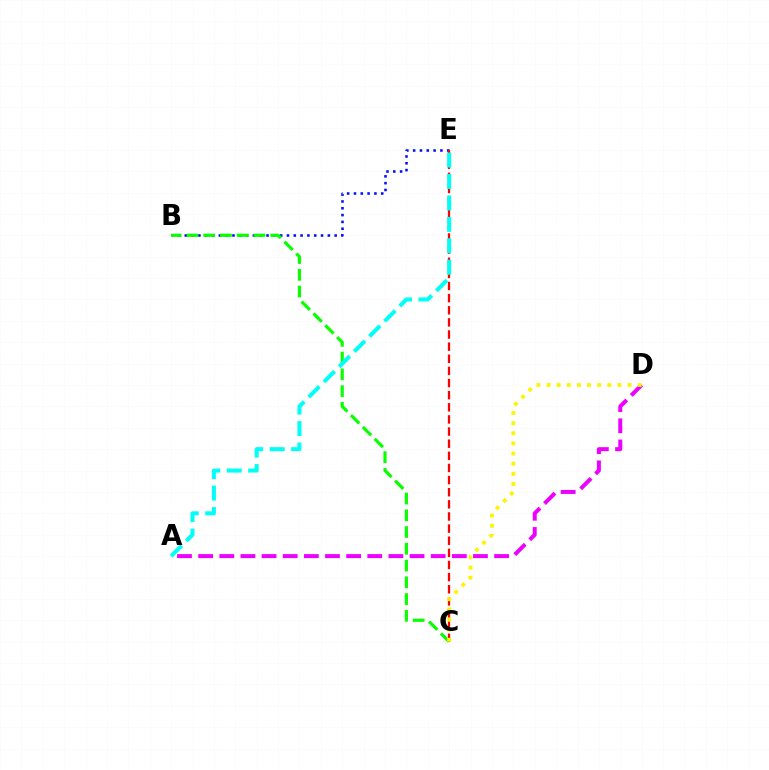{('B', 'E'): [{'color': '#0010ff', 'line_style': 'dotted', 'thickness': 1.85}], ('C', 'E'): [{'color': '#ff0000', 'line_style': 'dashed', 'thickness': 1.65}], ('B', 'C'): [{'color': '#08ff00', 'line_style': 'dashed', 'thickness': 2.28}], ('A', 'E'): [{'color': '#00fff6', 'line_style': 'dashed', 'thickness': 2.91}], ('A', 'D'): [{'color': '#ee00ff', 'line_style': 'dashed', 'thickness': 2.87}], ('C', 'D'): [{'color': '#fcf500', 'line_style': 'dotted', 'thickness': 2.75}]}